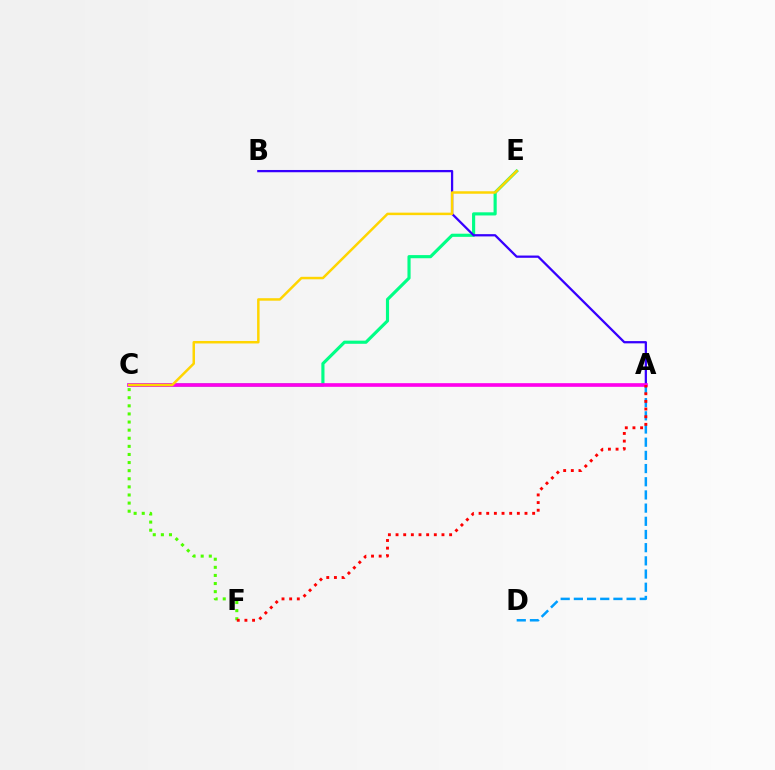{('C', 'E'): [{'color': '#00ff86', 'line_style': 'solid', 'thickness': 2.26}, {'color': '#ffd500', 'line_style': 'solid', 'thickness': 1.79}], ('C', 'F'): [{'color': '#4fff00', 'line_style': 'dotted', 'thickness': 2.2}], ('A', 'D'): [{'color': '#009eff', 'line_style': 'dashed', 'thickness': 1.79}], ('A', 'B'): [{'color': '#3700ff', 'line_style': 'solid', 'thickness': 1.63}], ('A', 'C'): [{'color': '#ff00ed', 'line_style': 'solid', 'thickness': 2.63}], ('A', 'F'): [{'color': '#ff0000', 'line_style': 'dotted', 'thickness': 2.08}]}